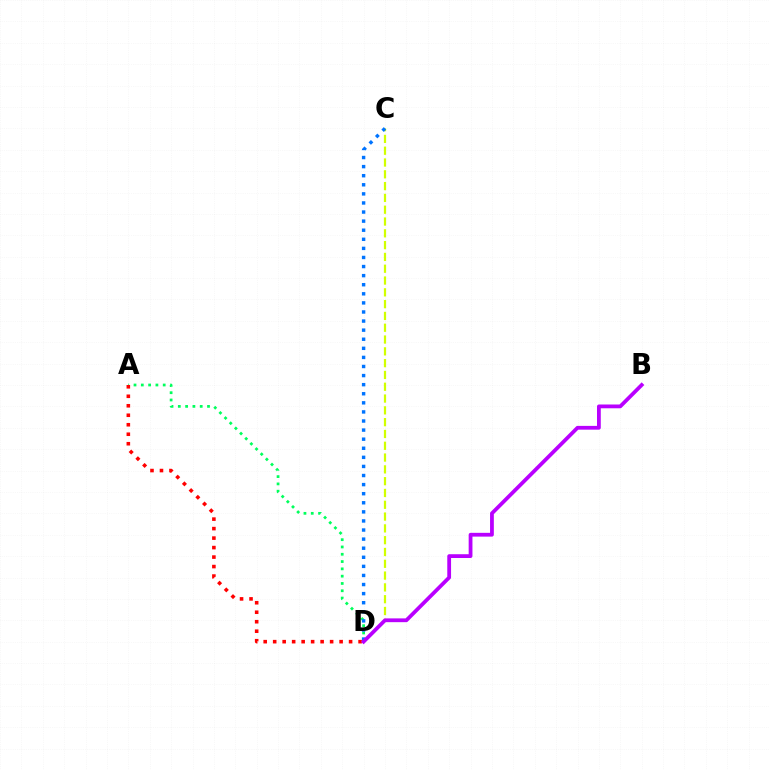{('C', 'D'): [{'color': '#d1ff00', 'line_style': 'dashed', 'thickness': 1.6}, {'color': '#0074ff', 'line_style': 'dotted', 'thickness': 2.47}], ('A', 'D'): [{'color': '#00ff5c', 'line_style': 'dotted', 'thickness': 1.98}, {'color': '#ff0000', 'line_style': 'dotted', 'thickness': 2.58}], ('B', 'D'): [{'color': '#b900ff', 'line_style': 'solid', 'thickness': 2.72}]}